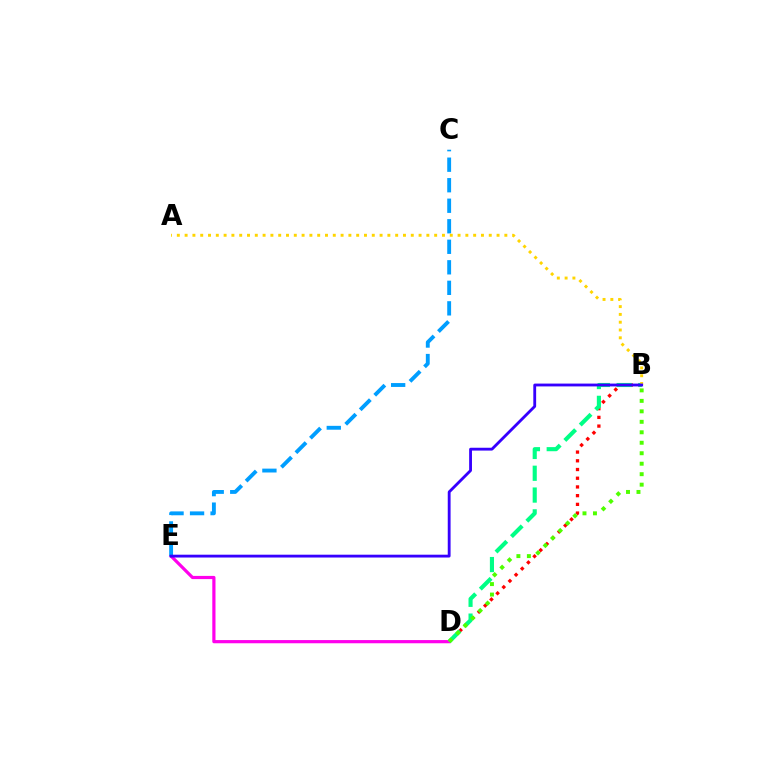{('B', 'D'): [{'color': '#ff0000', 'line_style': 'dotted', 'thickness': 2.37}, {'color': '#00ff86', 'line_style': 'dashed', 'thickness': 2.96}, {'color': '#4fff00', 'line_style': 'dotted', 'thickness': 2.85}], ('D', 'E'): [{'color': '#ff00ed', 'line_style': 'solid', 'thickness': 2.3}], ('C', 'E'): [{'color': '#009eff', 'line_style': 'dashed', 'thickness': 2.79}], ('A', 'B'): [{'color': '#ffd500', 'line_style': 'dotted', 'thickness': 2.12}], ('B', 'E'): [{'color': '#3700ff', 'line_style': 'solid', 'thickness': 2.04}]}